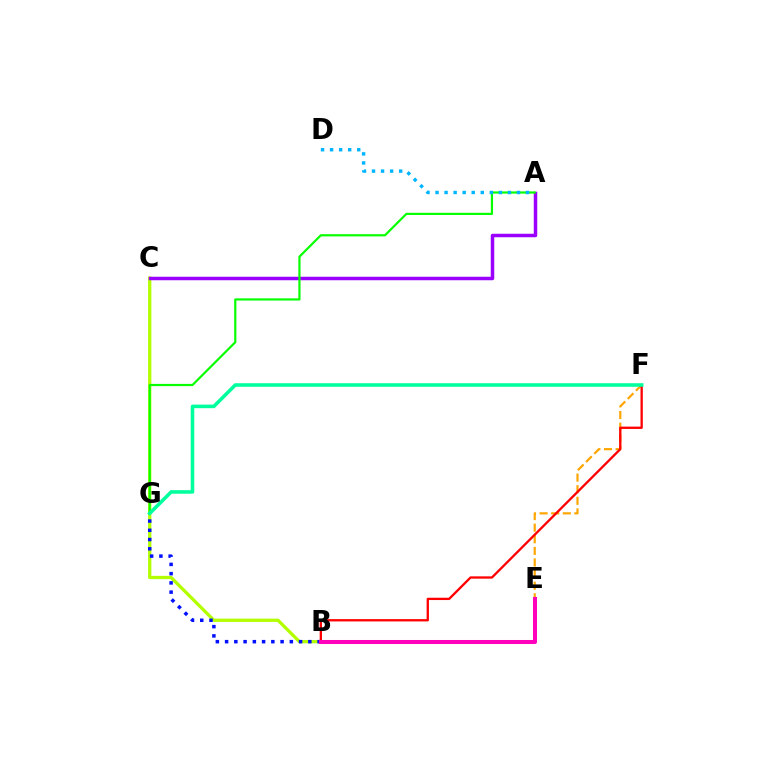{('E', 'F'): [{'color': '#ffa500', 'line_style': 'dashed', 'thickness': 1.58}], ('B', 'C'): [{'color': '#b3ff00', 'line_style': 'solid', 'thickness': 2.36}], ('A', 'C'): [{'color': '#9b00ff', 'line_style': 'solid', 'thickness': 2.51}], ('A', 'G'): [{'color': '#08ff00', 'line_style': 'solid', 'thickness': 1.58}], ('B', 'F'): [{'color': '#ff0000', 'line_style': 'solid', 'thickness': 1.66}], ('B', 'G'): [{'color': '#0010ff', 'line_style': 'dotted', 'thickness': 2.51}], ('A', 'D'): [{'color': '#00b5ff', 'line_style': 'dotted', 'thickness': 2.46}], ('B', 'E'): [{'color': '#ff00bd', 'line_style': 'solid', 'thickness': 2.9}], ('F', 'G'): [{'color': '#00ff9d', 'line_style': 'solid', 'thickness': 2.57}]}